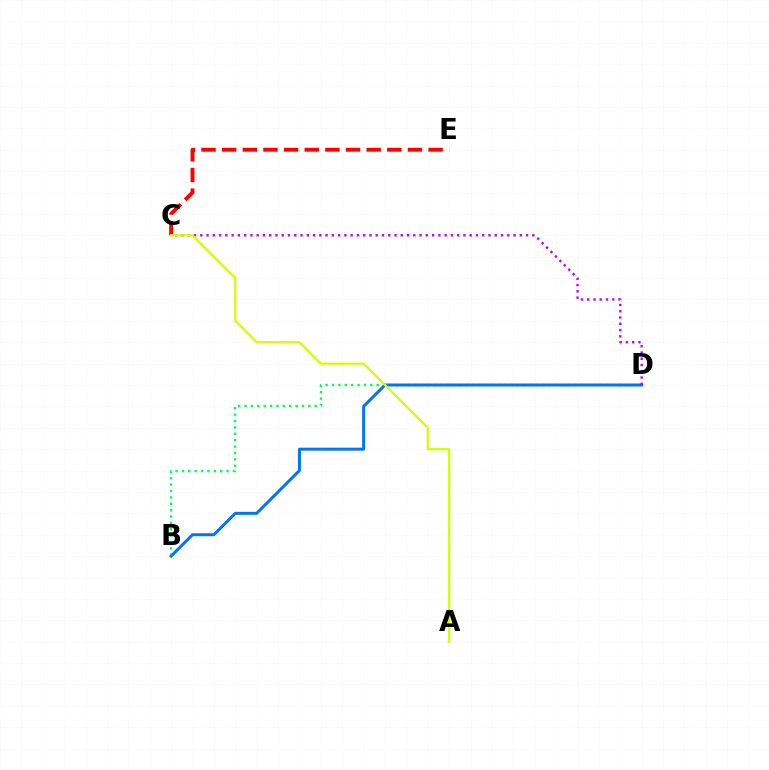{('B', 'D'): [{'color': '#00ff5c', 'line_style': 'dotted', 'thickness': 1.73}, {'color': '#0074ff', 'line_style': 'solid', 'thickness': 2.14}], ('C', 'E'): [{'color': '#ff0000', 'line_style': 'dashed', 'thickness': 2.8}], ('C', 'D'): [{'color': '#b900ff', 'line_style': 'dotted', 'thickness': 1.7}], ('A', 'C'): [{'color': '#d1ff00', 'line_style': 'solid', 'thickness': 1.61}]}